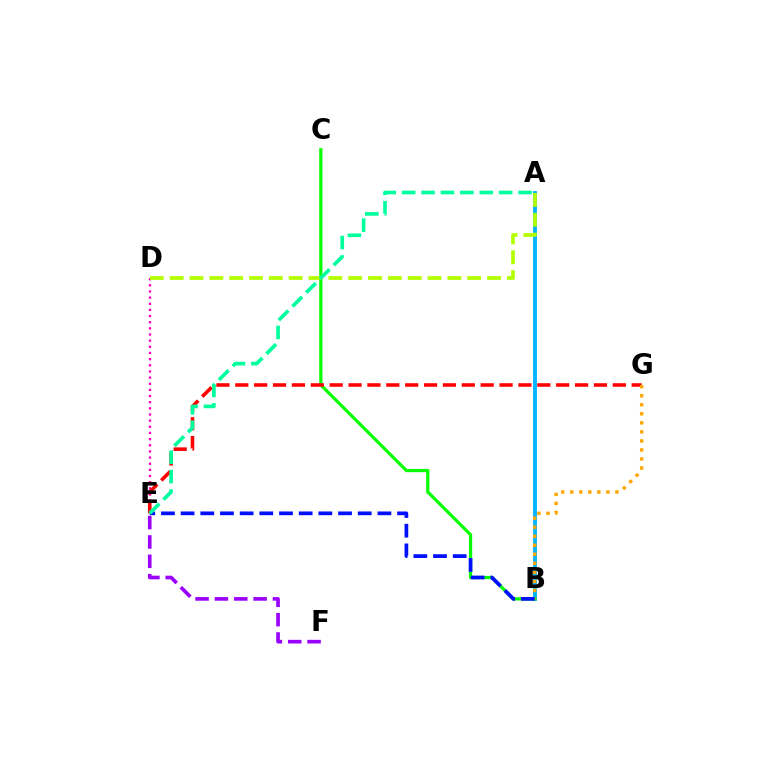{('D', 'E'): [{'color': '#ff00bd', 'line_style': 'dotted', 'thickness': 1.67}], ('A', 'B'): [{'color': '#00b5ff', 'line_style': 'solid', 'thickness': 2.78}], ('B', 'C'): [{'color': '#08ff00', 'line_style': 'solid', 'thickness': 2.32}], ('E', 'G'): [{'color': '#ff0000', 'line_style': 'dashed', 'thickness': 2.56}], ('E', 'F'): [{'color': '#9b00ff', 'line_style': 'dashed', 'thickness': 2.63}], ('A', 'D'): [{'color': '#b3ff00', 'line_style': 'dashed', 'thickness': 2.69}], ('B', 'G'): [{'color': '#ffa500', 'line_style': 'dotted', 'thickness': 2.45}], ('B', 'E'): [{'color': '#0010ff', 'line_style': 'dashed', 'thickness': 2.67}], ('A', 'E'): [{'color': '#00ff9d', 'line_style': 'dashed', 'thickness': 2.64}]}